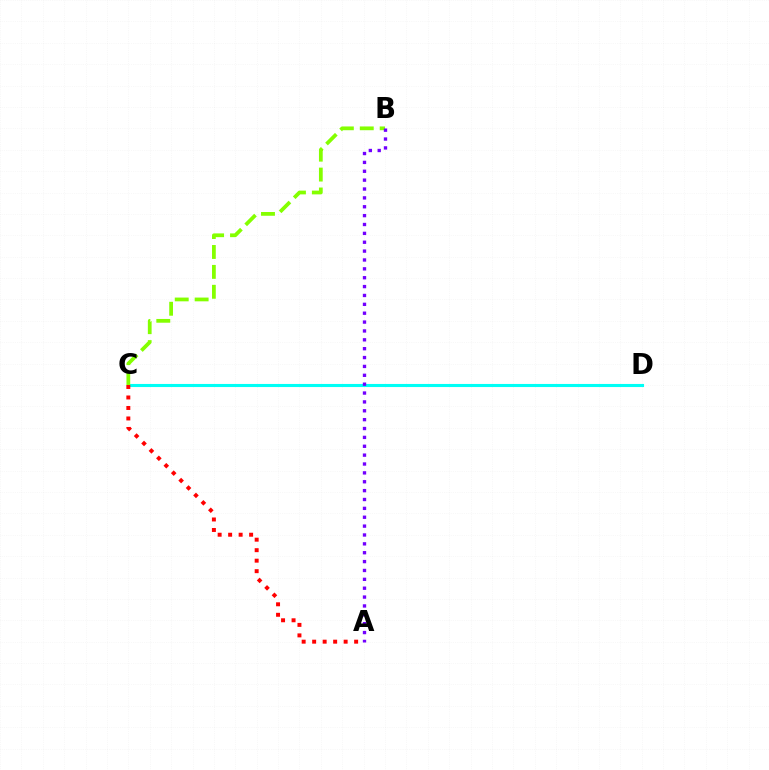{('C', 'D'): [{'color': '#00fff6', 'line_style': 'solid', 'thickness': 2.23}], ('A', 'C'): [{'color': '#ff0000', 'line_style': 'dotted', 'thickness': 2.85}], ('B', 'C'): [{'color': '#84ff00', 'line_style': 'dashed', 'thickness': 2.7}], ('A', 'B'): [{'color': '#7200ff', 'line_style': 'dotted', 'thickness': 2.41}]}